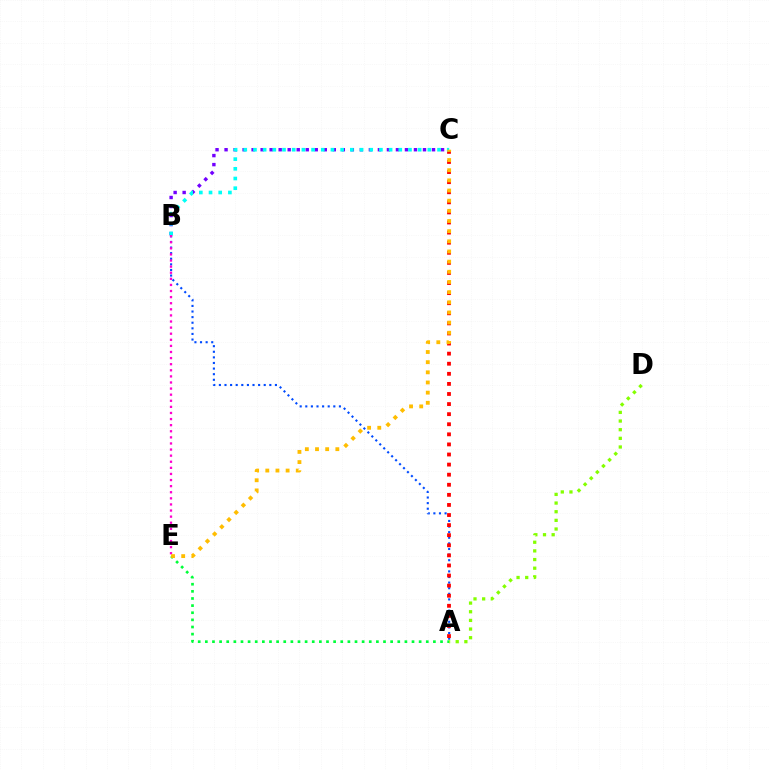{('A', 'B'): [{'color': '#004bff', 'line_style': 'dotted', 'thickness': 1.52}], ('A', 'E'): [{'color': '#00ff39', 'line_style': 'dotted', 'thickness': 1.94}], ('A', 'D'): [{'color': '#84ff00', 'line_style': 'dotted', 'thickness': 2.35}], ('A', 'C'): [{'color': '#ff0000', 'line_style': 'dotted', 'thickness': 2.74}], ('B', 'C'): [{'color': '#7200ff', 'line_style': 'dotted', 'thickness': 2.45}, {'color': '#00fff6', 'line_style': 'dotted', 'thickness': 2.63}], ('B', 'E'): [{'color': '#ff00cf', 'line_style': 'dotted', 'thickness': 1.66}], ('C', 'E'): [{'color': '#ffbd00', 'line_style': 'dotted', 'thickness': 2.76}]}